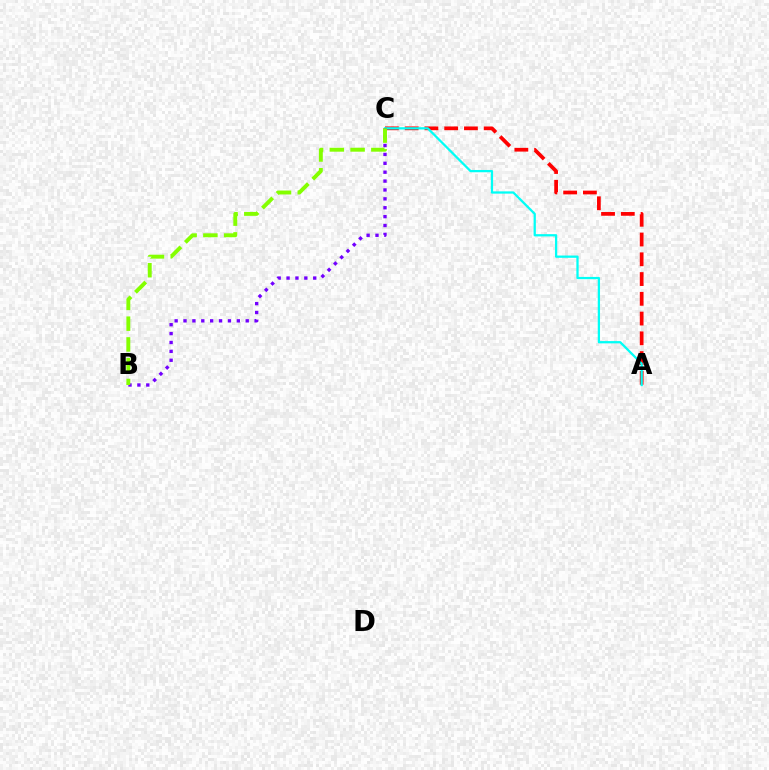{('A', 'C'): [{'color': '#ff0000', 'line_style': 'dashed', 'thickness': 2.68}, {'color': '#00fff6', 'line_style': 'solid', 'thickness': 1.63}], ('B', 'C'): [{'color': '#7200ff', 'line_style': 'dotted', 'thickness': 2.41}, {'color': '#84ff00', 'line_style': 'dashed', 'thickness': 2.82}]}